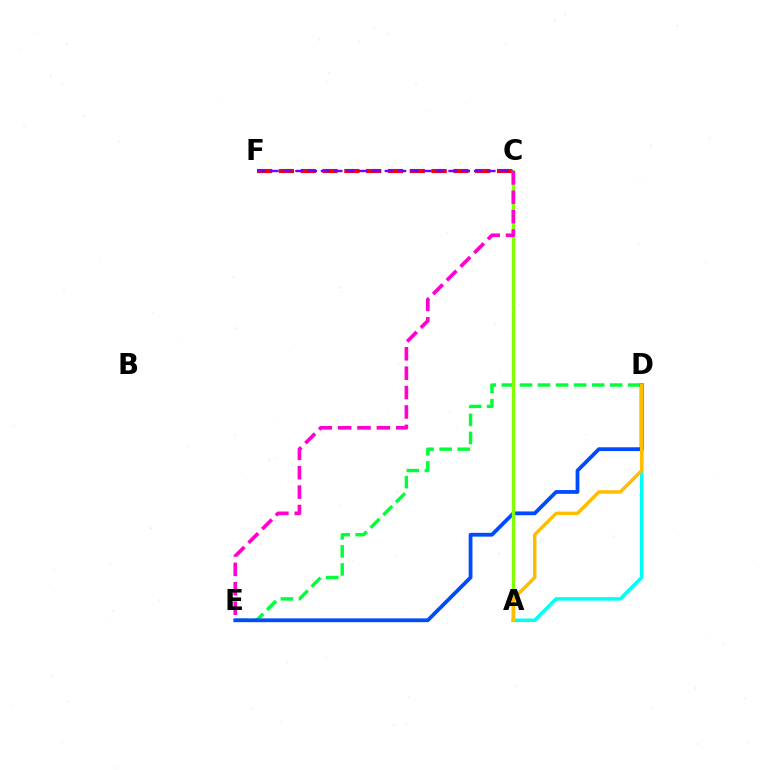{('D', 'E'): [{'color': '#00ff39', 'line_style': 'dashed', 'thickness': 2.45}, {'color': '#004bff', 'line_style': 'solid', 'thickness': 2.72}], ('A', 'D'): [{'color': '#00fff6', 'line_style': 'solid', 'thickness': 2.53}, {'color': '#ffbd00', 'line_style': 'solid', 'thickness': 2.48}], ('C', 'F'): [{'color': '#ff0000', 'line_style': 'dashed', 'thickness': 2.96}, {'color': '#7200ff', 'line_style': 'dashed', 'thickness': 1.73}], ('A', 'C'): [{'color': '#84ff00', 'line_style': 'solid', 'thickness': 2.45}], ('C', 'E'): [{'color': '#ff00cf', 'line_style': 'dashed', 'thickness': 2.63}]}